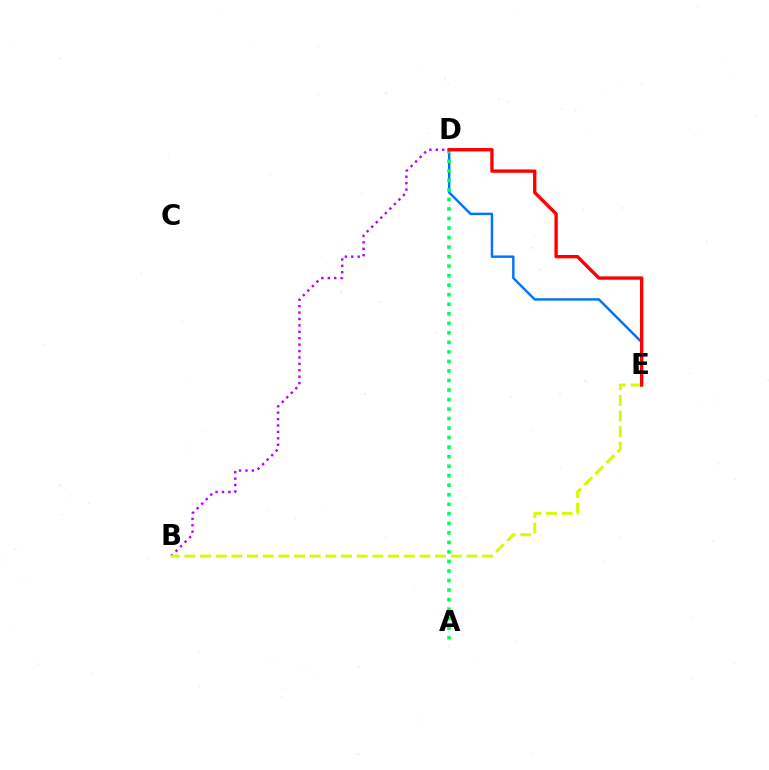{('B', 'D'): [{'color': '#b900ff', 'line_style': 'dotted', 'thickness': 1.74}], ('D', 'E'): [{'color': '#0074ff', 'line_style': 'solid', 'thickness': 1.76}, {'color': '#ff0000', 'line_style': 'solid', 'thickness': 2.42}], ('A', 'D'): [{'color': '#00ff5c', 'line_style': 'dotted', 'thickness': 2.59}], ('B', 'E'): [{'color': '#d1ff00', 'line_style': 'dashed', 'thickness': 2.13}]}